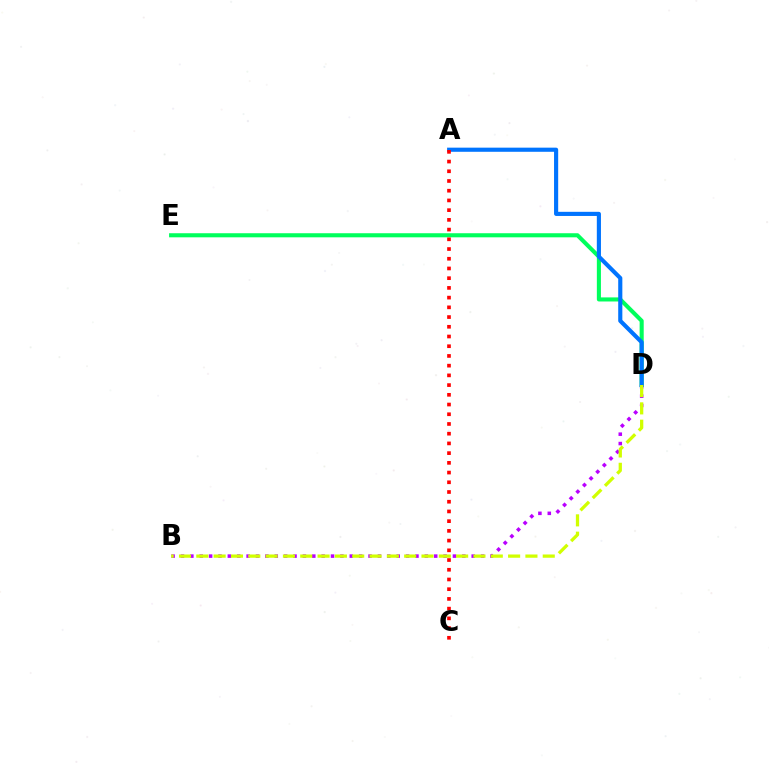{('D', 'E'): [{'color': '#00ff5c', 'line_style': 'solid', 'thickness': 2.94}], ('B', 'D'): [{'color': '#b900ff', 'line_style': 'dotted', 'thickness': 2.55}, {'color': '#d1ff00', 'line_style': 'dashed', 'thickness': 2.35}], ('A', 'D'): [{'color': '#0074ff', 'line_style': 'solid', 'thickness': 2.98}], ('A', 'C'): [{'color': '#ff0000', 'line_style': 'dotted', 'thickness': 2.64}]}